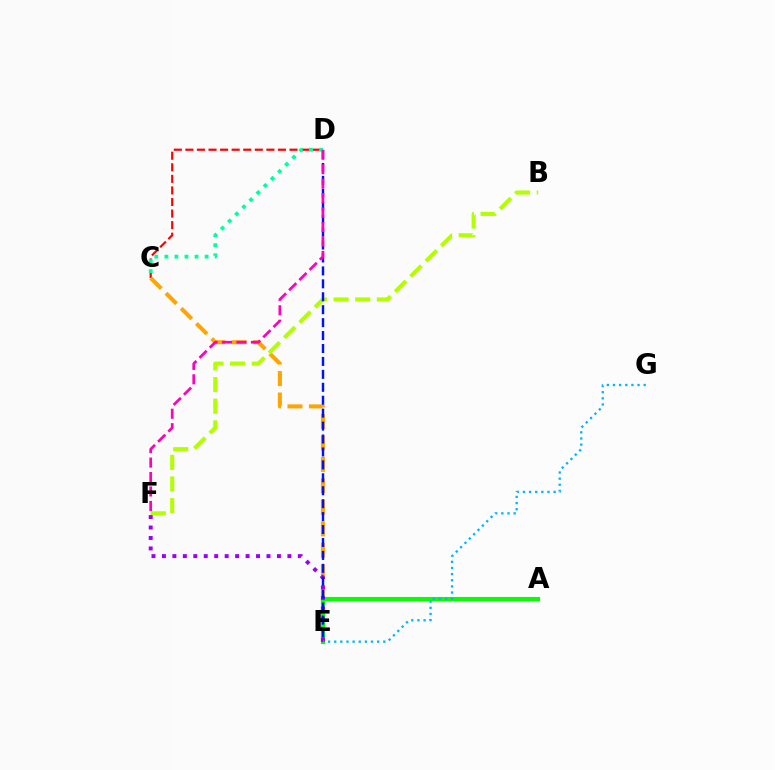{('C', 'D'): [{'color': '#ff0000', 'line_style': 'dashed', 'thickness': 1.57}, {'color': '#00ff9d', 'line_style': 'dotted', 'thickness': 2.73}], ('C', 'E'): [{'color': '#ffa500', 'line_style': 'dashed', 'thickness': 2.92}], ('A', 'E'): [{'color': '#08ff00', 'line_style': 'solid', 'thickness': 2.95}], ('B', 'F'): [{'color': '#b3ff00', 'line_style': 'dashed', 'thickness': 2.94}], ('E', 'F'): [{'color': '#9b00ff', 'line_style': 'dotted', 'thickness': 2.84}], ('D', 'E'): [{'color': '#0010ff', 'line_style': 'dashed', 'thickness': 1.76}], ('D', 'F'): [{'color': '#ff00bd', 'line_style': 'dashed', 'thickness': 1.96}], ('E', 'G'): [{'color': '#00b5ff', 'line_style': 'dotted', 'thickness': 1.67}]}